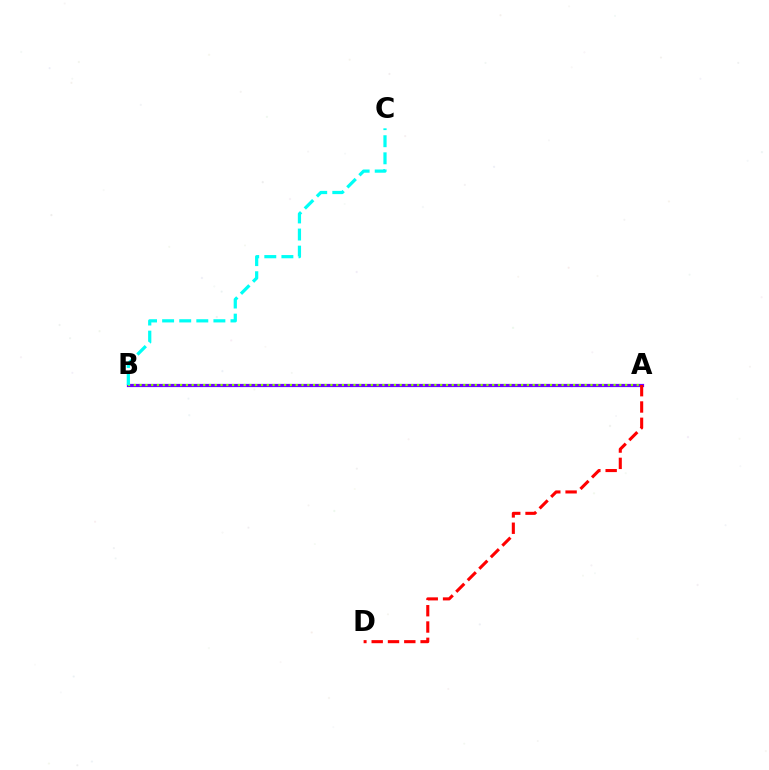{('A', 'B'): [{'color': '#7200ff', 'line_style': 'solid', 'thickness': 2.3}, {'color': '#84ff00', 'line_style': 'dotted', 'thickness': 1.57}], ('A', 'D'): [{'color': '#ff0000', 'line_style': 'dashed', 'thickness': 2.22}], ('B', 'C'): [{'color': '#00fff6', 'line_style': 'dashed', 'thickness': 2.32}]}